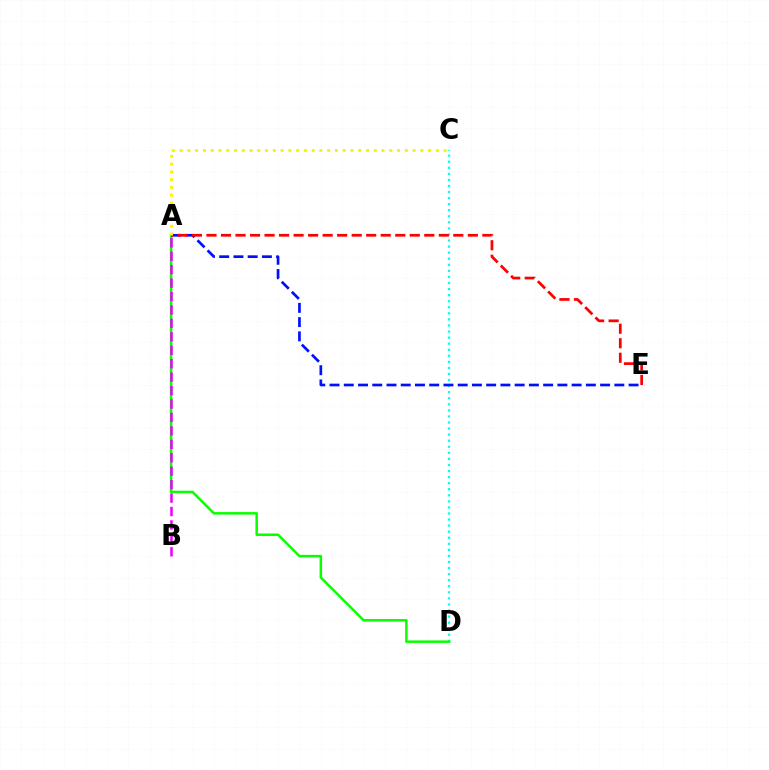{('C', 'D'): [{'color': '#00fff6', 'line_style': 'dotted', 'thickness': 1.65}], ('A', 'D'): [{'color': '#08ff00', 'line_style': 'solid', 'thickness': 1.8}], ('A', 'E'): [{'color': '#0010ff', 'line_style': 'dashed', 'thickness': 1.93}, {'color': '#ff0000', 'line_style': 'dashed', 'thickness': 1.97}], ('A', 'B'): [{'color': '#ee00ff', 'line_style': 'dashed', 'thickness': 1.82}], ('A', 'C'): [{'color': '#fcf500', 'line_style': 'dotted', 'thickness': 2.11}]}